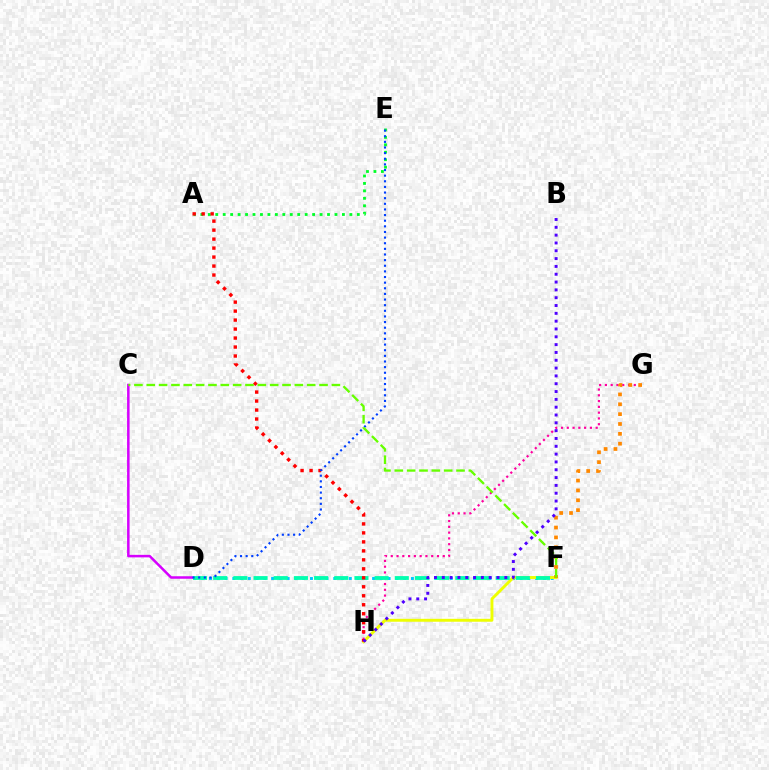{('A', 'E'): [{'color': '#00ff27', 'line_style': 'dotted', 'thickness': 2.02}], ('C', 'D'): [{'color': '#d600ff', 'line_style': 'solid', 'thickness': 1.81}], ('D', 'F'): [{'color': '#00c7ff', 'line_style': 'dotted', 'thickness': 2.11}, {'color': '#00ffaf', 'line_style': 'dashed', 'thickness': 2.74}], ('G', 'H'): [{'color': '#ff00a0', 'line_style': 'dotted', 'thickness': 1.57}], ('F', 'H'): [{'color': '#eeff00', 'line_style': 'solid', 'thickness': 2.1}], ('A', 'H'): [{'color': '#ff0000', 'line_style': 'dotted', 'thickness': 2.44}], ('F', 'G'): [{'color': '#ff8800', 'line_style': 'dotted', 'thickness': 2.68}], ('D', 'E'): [{'color': '#003fff', 'line_style': 'dotted', 'thickness': 1.53}], ('C', 'F'): [{'color': '#66ff00', 'line_style': 'dashed', 'thickness': 1.68}], ('B', 'H'): [{'color': '#4f00ff', 'line_style': 'dotted', 'thickness': 2.12}]}